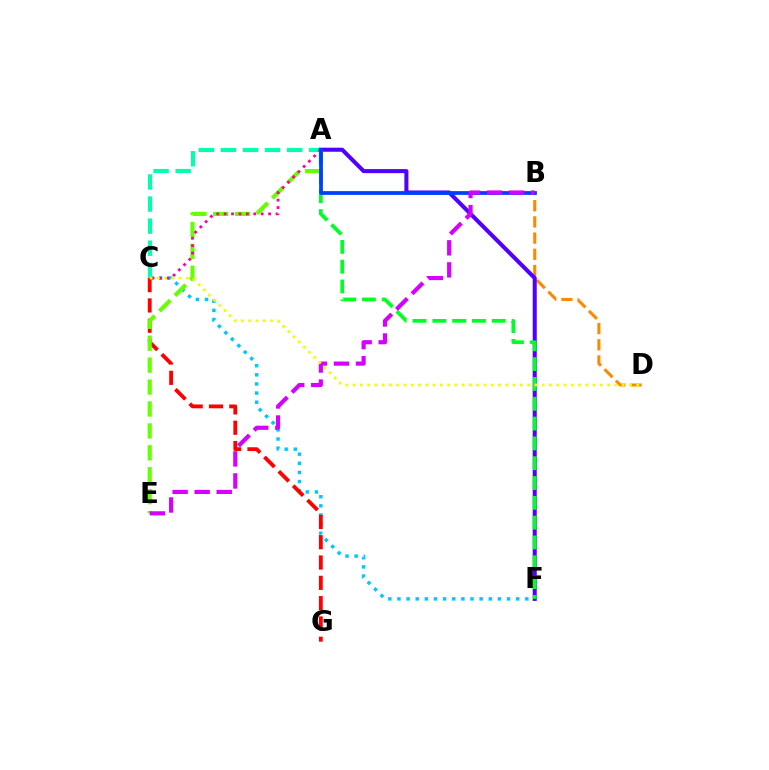{('C', 'F'): [{'color': '#00c7ff', 'line_style': 'dotted', 'thickness': 2.48}], ('A', 'C'): [{'color': '#00ffaf', 'line_style': 'dashed', 'thickness': 3.0}, {'color': '#ff00a0', 'line_style': 'dotted', 'thickness': 2.01}], ('C', 'G'): [{'color': '#ff0000', 'line_style': 'dashed', 'thickness': 2.76}], ('A', 'E'): [{'color': '#66ff00', 'line_style': 'dashed', 'thickness': 2.98}], ('B', 'D'): [{'color': '#ff8800', 'line_style': 'dashed', 'thickness': 2.2}], ('A', 'F'): [{'color': '#4f00ff', 'line_style': 'solid', 'thickness': 2.92}, {'color': '#00ff27', 'line_style': 'dashed', 'thickness': 2.69}], ('A', 'B'): [{'color': '#003fff', 'line_style': 'solid', 'thickness': 2.7}], ('B', 'E'): [{'color': '#d600ff', 'line_style': 'dashed', 'thickness': 3.0}], ('C', 'D'): [{'color': '#eeff00', 'line_style': 'dotted', 'thickness': 1.98}]}